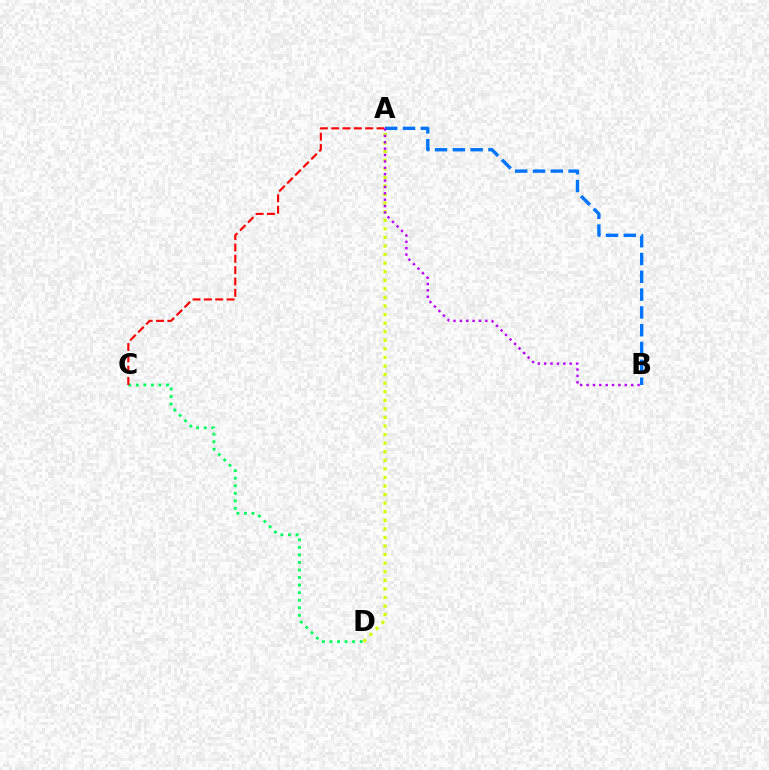{('C', 'D'): [{'color': '#00ff5c', 'line_style': 'dotted', 'thickness': 2.05}], ('A', 'D'): [{'color': '#d1ff00', 'line_style': 'dotted', 'thickness': 2.33}], ('A', 'B'): [{'color': '#0074ff', 'line_style': 'dashed', 'thickness': 2.42}, {'color': '#b900ff', 'line_style': 'dotted', 'thickness': 1.73}], ('A', 'C'): [{'color': '#ff0000', 'line_style': 'dashed', 'thickness': 1.54}]}